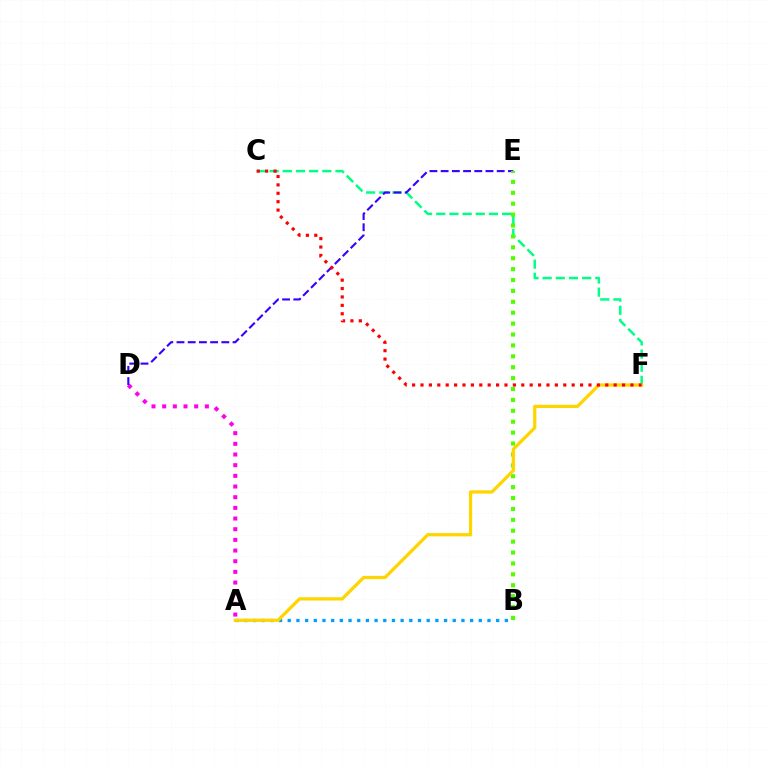{('A', 'D'): [{'color': '#ff00ed', 'line_style': 'dotted', 'thickness': 2.9}], ('C', 'F'): [{'color': '#00ff86', 'line_style': 'dashed', 'thickness': 1.79}, {'color': '#ff0000', 'line_style': 'dotted', 'thickness': 2.28}], ('D', 'E'): [{'color': '#3700ff', 'line_style': 'dashed', 'thickness': 1.52}], ('B', 'E'): [{'color': '#4fff00', 'line_style': 'dotted', 'thickness': 2.96}], ('A', 'B'): [{'color': '#009eff', 'line_style': 'dotted', 'thickness': 2.36}], ('A', 'F'): [{'color': '#ffd500', 'line_style': 'solid', 'thickness': 2.35}]}